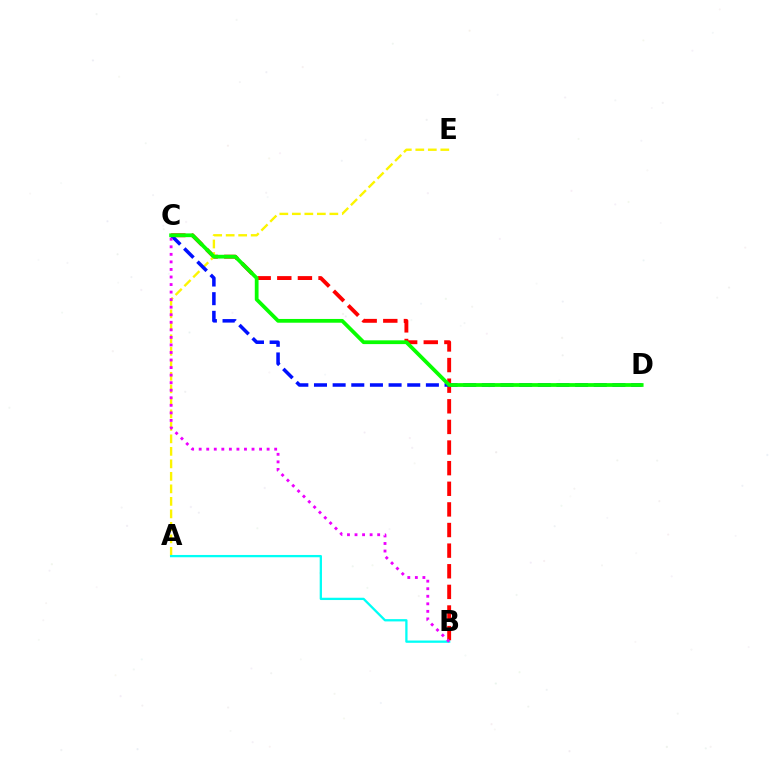{('B', 'C'): [{'color': '#ff0000', 'line_style': 'dashed', 'thickness': 2.8}, {'color': '#ee00ff', 'line_style': 'dotted', 'thickness': 2.05}], ('A', 'E'): [{'color': '#fcf500', 'line_style': 'dashed', 'thickness': 1.7}], ('A', 'B'): [{'color': '#00fff6', 'line_style': 'solid', 'thickness': 1.65}], ('C', 'D'): [{'color': '#0010ff', 'line_style': 'dashed', 'thickness': 2.53}, {'color': '#08ff00', 'line_style': 'solid', 'thickness': 2.71}]}